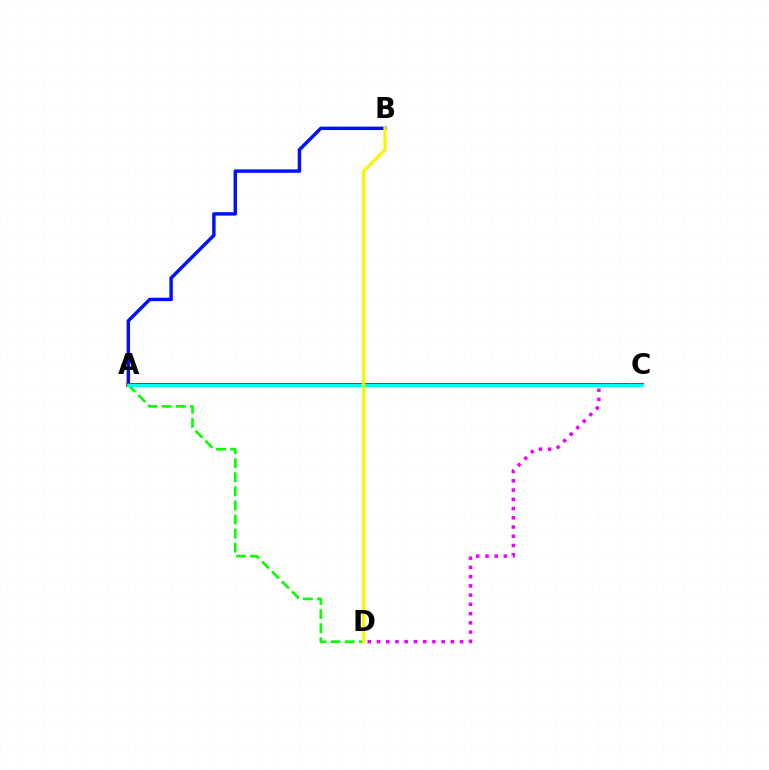{('A', 'B'): [{'color': '#0010ff', 'line_style': 'solid', 'thickness': 2.47}], ('A', 'C'): [{'color': '#ff0000', 'line_style': 'solid', 'thickness': 2.85}, {'color': '#00fff6', 'line_style': 'solid', 'thickness': 2.27}], ('A', 'D'): [{'color': '#08ff00', 'line_style': 'dashed', 'thickness': 1.92}], ('C', 'D'): [{'color': '#ee00ff', 'line_style': 'dotted', 'thickness': 2.51}], ('B', 'D'): [{'color': '#fcf500', 'line_style': 'solid', 'thickness': 2.31}]}